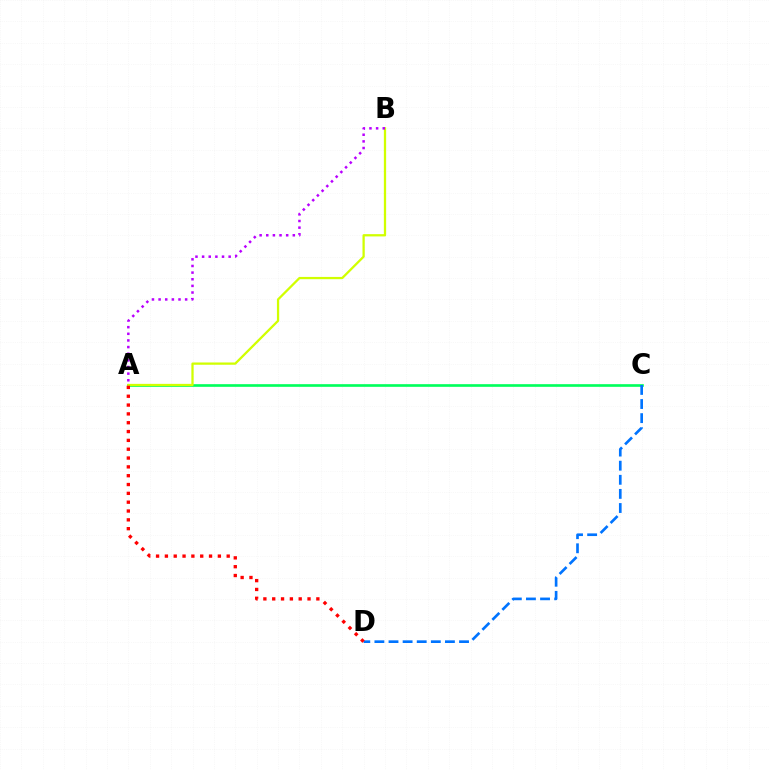{('A', 'C'): [{'color': '#00ff5c', 'line_style': 'solid', 'thickness': 1.91}], ('A', 'B'): [{'color': '#d1ff00', 'line_style': 'solid', 'thickness': 1.63}, {'color': '#b900ff', 'line_style': 'dotted', 'thickness': 1.8}], ('C', 'D'): [{'color': '#0074ff', 'line_style': 'dashed', 'thickness': 1.92}], ('A', 'D'): [{'color': '#ff0000', 'line_style': 'dotted', 'thickness': 2.4}]}